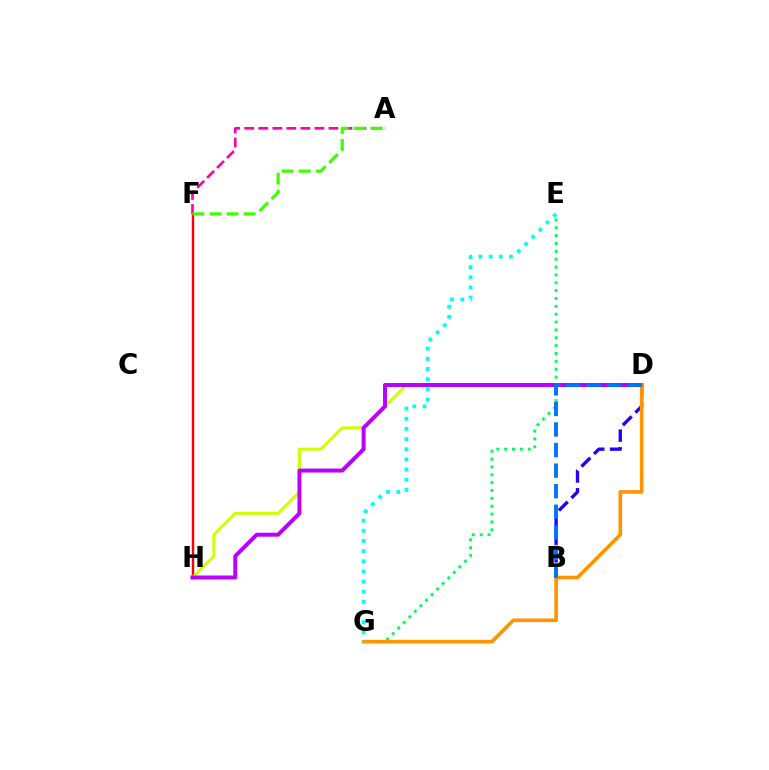{('E', 'G'): [{'color': '#00ff5c', 'line_style': 'dotted', 'thickness': 2.14}, {'color': '#00fff6', 'line_style': 'dotted', 'thickness': 2.76}], ('B', 'D'): [{'color': '#2500ff', 'line_style': 'dashed', 'thickness': 2.41}, {'color': '#0074ff', 'line_style': 'dashed', 'thickness': 2.79}], ('F', 'H'): [{'color': '#ff0000', 'line_style': 'solid', 'thickness': 1.73}], ('D', 'H'): [{'color': '#d1ff00', 'line_style': 'solid', 'thickness': 2.14}, {'color': '#b900ff', 'line_style': 'solid', 'thickness': 2.86}], ('A', 'F'): [{'color': '#ff00ac', 'line_style': 'dashed', 'thickness': 1.91}, {'color': '#3dff00', 'line_style': 'dashed', 'thickness': 2.32}], ('D', 'G'): [{'color': '#ff9400', 'line_style': 'solid', 'thickness': 2.62}]}